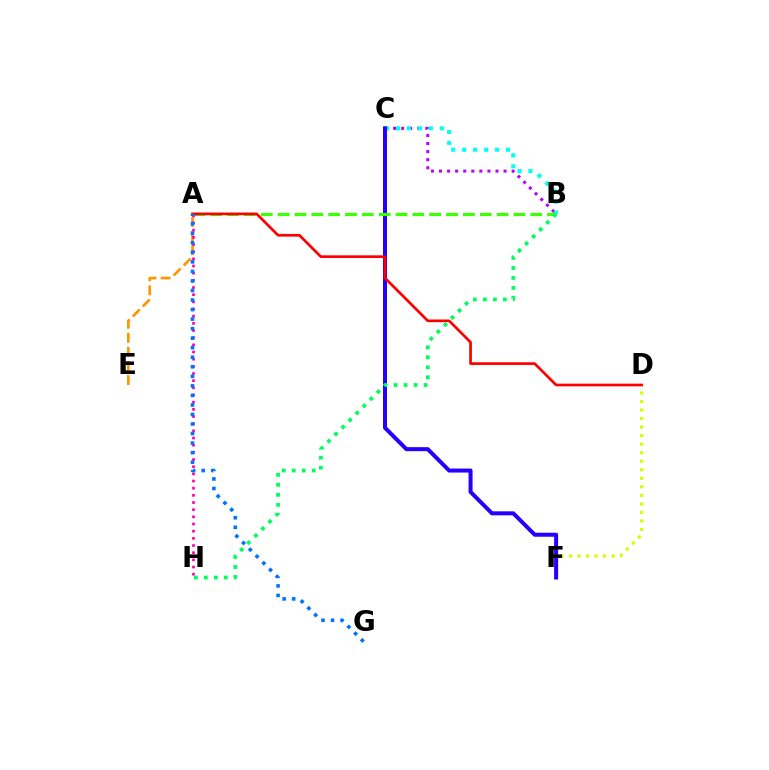{('B', 'C'): [{'color': '#b900ff', 'line_style': 'dotted', 'thickness': 2.19}, {'color': '#00fff6', 'line_style': 'dotted', 'thickness': 2.97}], ('D', 'F'): [{'color': '#d1ff00', 'line_style': 'dotted', 'thickness': 2.32}], ('C', 'F'): [{'color': '#2500ff', 'line_style': 'solid', 'thickness': 2.89}], ('A', 'B'): [{'color': '#3dff00', 'line_style': 'dashed', 'thickness': 2.29}], ('B', 'H'): [{'color': '#00ff5c', 'line_style': 'dotted', 'thickness': 2.71}], ('A', 'D'): [{'color': '#ff0000', 'line_style': 'solid', 'thickness': 1.94}], ('A', 'E'): [{'color': '#ff9400', 'line_style': 'dashed', 'thickness': 1.91}], ('A', 'H'): [{'color': '#ff00ac', 'line_style': 'dotted', 'thickness': 1.95}], ('A', 'G'): [{'color': '#0074ff', 'line_style': 'dotted', 'thickness': 2.59}]}